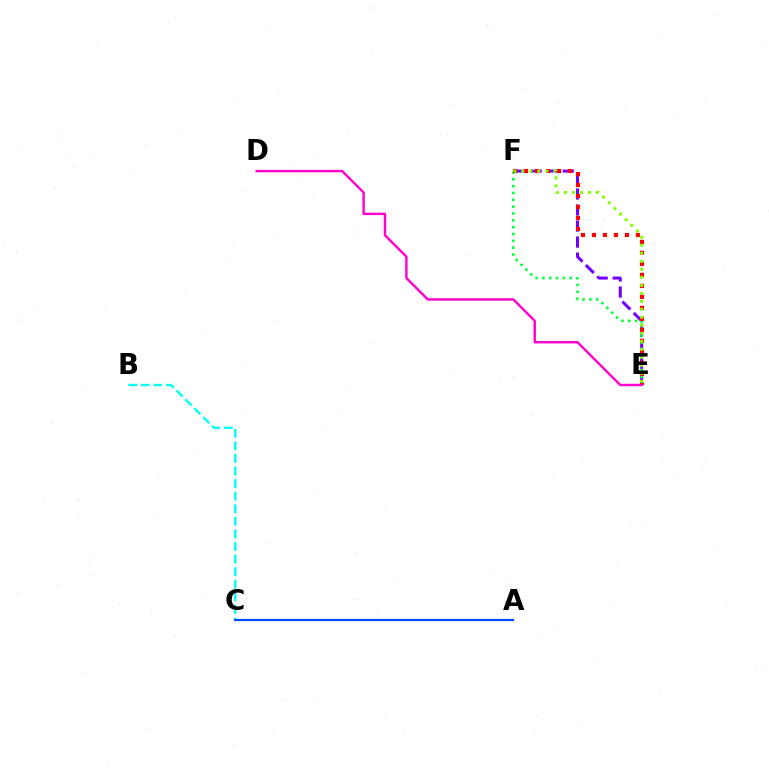{('E', 'F'): [{'color': '#7200ff', 'line_style': 'dashed', 'thickness': 2.18}, {'color': '#00ff39', 'line_style': 'dotted', 'thickness': 1.86}, {'color': '#ff0000', 'line_style': 'dotted', 'thickness': 2.99}, {'color': '#84ff00', 'line_style': 'dotted', 'thickness': 2.17}], ('D', 'E'): [{'color': '#ff00cf', 'line_style': 'solid', 'thickness': 1.74}], ('A', 'C'): [{'color': '#ffbd00', 'line_style': 'solid', 'thickness': 1.53}, {'color': '#004bff', 'line_style': 'solid', 'thickness': 1.59}], ('B', 'C'): [{'color': '#00fff6', 'line_style': 'dashed', 'thickness': 1.71}]}